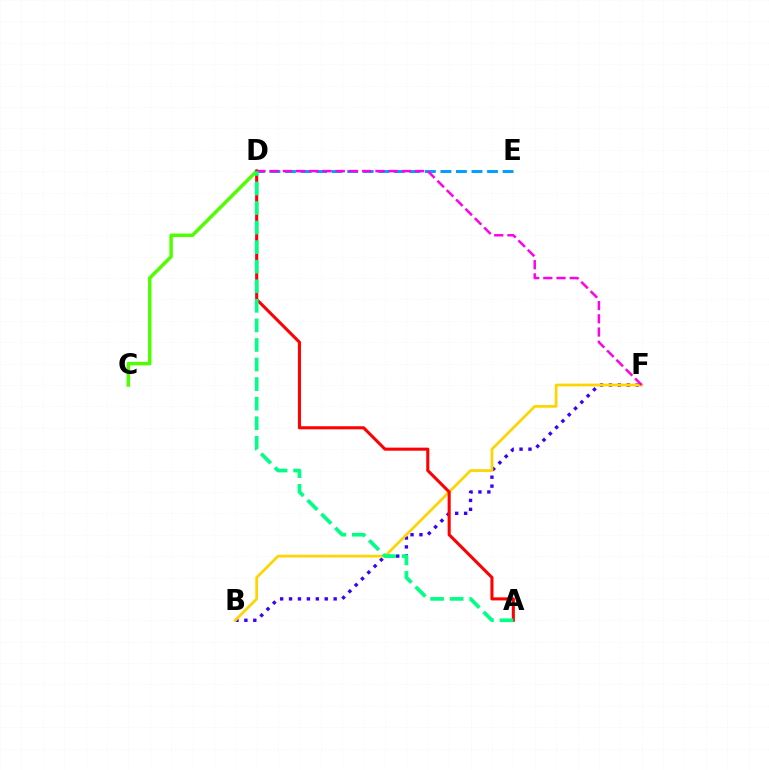{('B', 'F'): [{'color': '#3700ff', 'line_style': 'dotted', 'thickness': 2.42}, {'color': '#ffd500', 'line_style': 'solid', 'thickness': 1.97}], ('C', 'D'): [{'color': '#4fff00', 'line_style': 'solid', 'thickness': 2.5}], ('D', 'E'): [{'color': '#009eff', 'line_style': 'dashed', 'thickness': 2.11}], ('D', 'F'): [{'color': '#ff00ed', 'line_style': 'dashed', 'thickness': 1.8}], ('A', 'D'): [{'color': '#ff0000', 'line_style': 'solid', 'thickness': 2.2}, {'color': '#00ff86', 'line_style': 'dashed', 'thickness': 2.66}]}